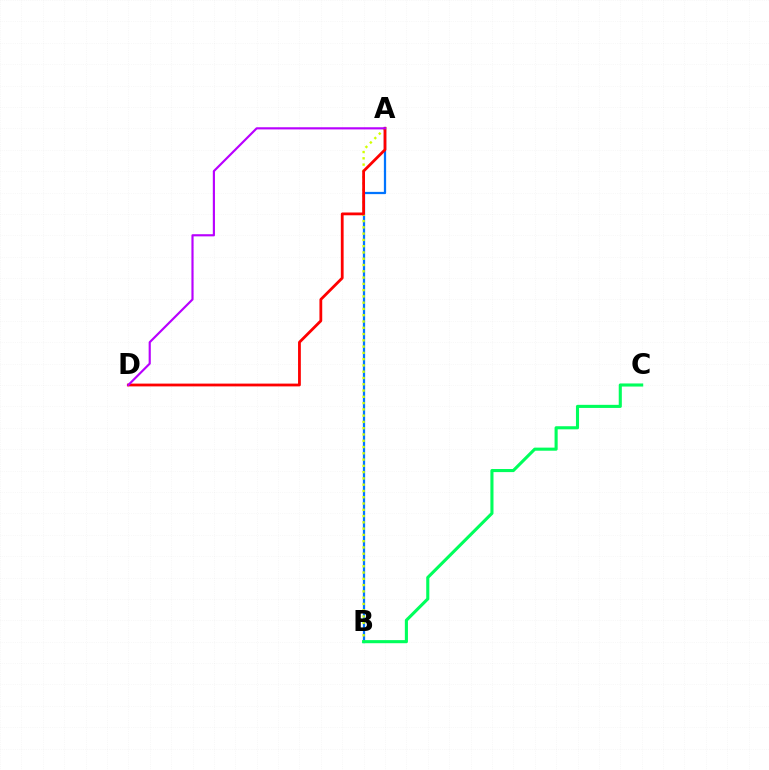{('A', 'B'): [{'color': '#0074ff', 'line_style': 'solid', 'thickness': 1.62}, {'color': '#d1ff00', 'line_style': 'dotted', 'thickness': 1.71}], ('A', 'D'): [{'color': '#ff0000', 'line_style': 'solid', 'thickness': 2.01}, {'color': '#b900ff', 'line_style': 'solid', 'thickness': 1.55}], ('B', 'C'): [{'color': '#00ff5c', 'line_style': 'solid', 'thickness': 2.23}]}